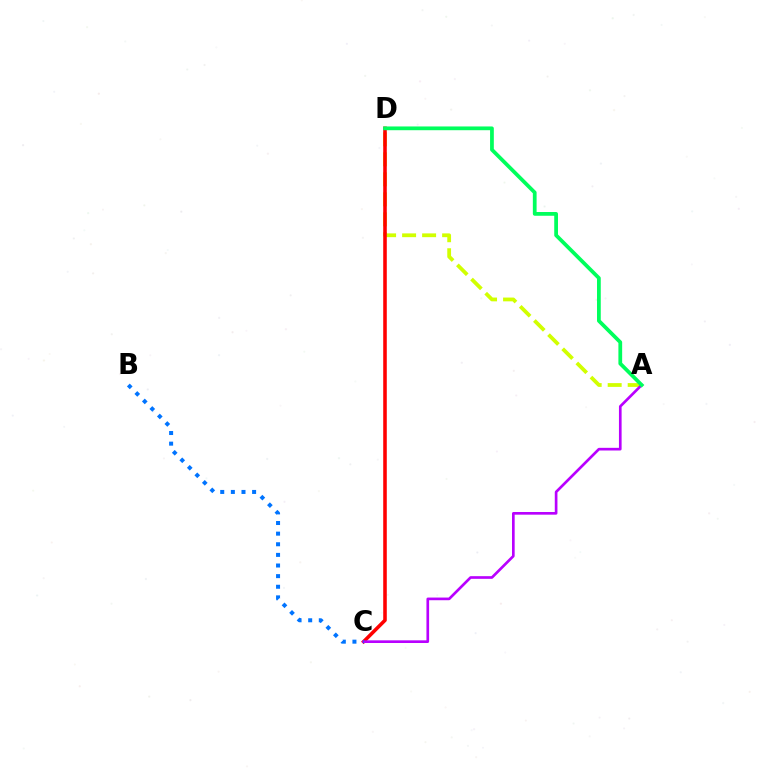{('A', 'D'): [{'color': '#d1ff00', 'line_style': 'dashed', 'thickness': 2.72}, {'color': '#00ff5c', 'line_style': 'solid', 'thickness': 2.7}], ('C', 'D'): [{'color': '#ff0000', 'line_style': 'solid', 'thickness': 2.57}], ('A', 'C'): [{'color': '#b900ff', 'line_style': 'solid', 'thickness': 1.92}], ('B', 'C'): [{'color': '#0074ff', 'line_style': 'dotted', 'thickness': 2.89}]}